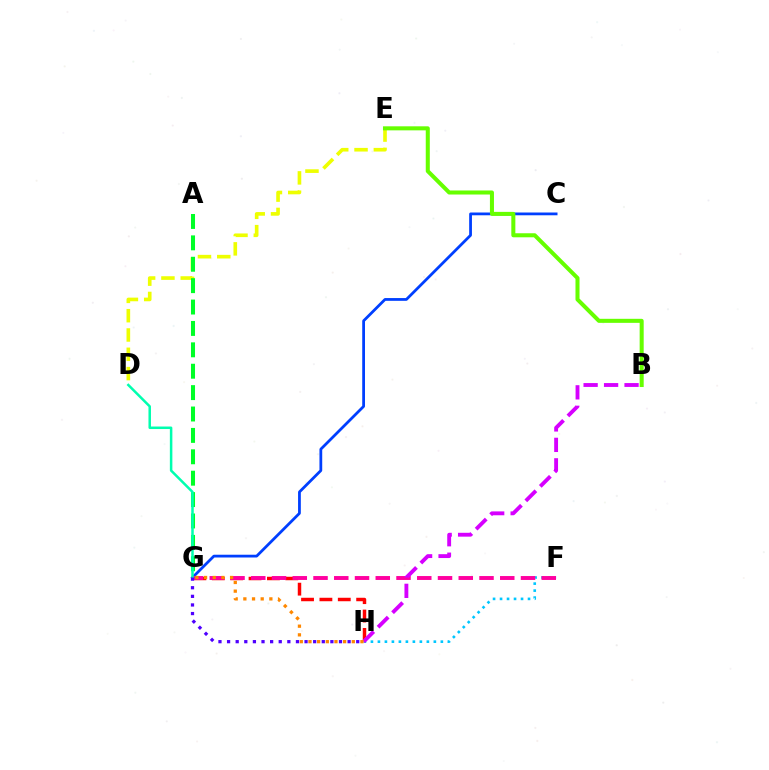{('G', 'H'): [{'color': '#ff0000', 'line_style': 'dashed', 'thickness': 2.5}, {'color': '#ff8800', 'line_style': 'dotted', 'thickness': 2.36}, {'color': '#4f00ff', 'line_style': 'dotted', 'thickness': 2.34}], ('C', 'G'): [{'color': '#003fff', 'line_style': 'solid', 'thickness': 2.0}], ('F', 'H'): [{'color': '#00c7ff', 'line_style': 'dotted', 'thickness': 1.9}], ('F', 'G'): [{'color': '#ff00a0', 'line_style': 'dashed', 'thickness': 2.82}], ('D', 'E'): [{'color': '#eeff00', 'line_style': 'dashed', 'thickness': 2.62}], ('A', 'G'): [{'color': '#00ff27', 'line_style': 'dashed', 'thickness': 2.91}], ('B', 'H'): [{'color': '#d600ff', 'line_style': 'dashed', 'thickness': 2.78}], ('B', 'E'): [{'color': '#66ff00', 'line_style': 'solid', 'thickness': 2.91}], ('D', 'G'): [{'color': '#00ffaf', 'line_style': 'solid', 'thickness': 1.81}]}